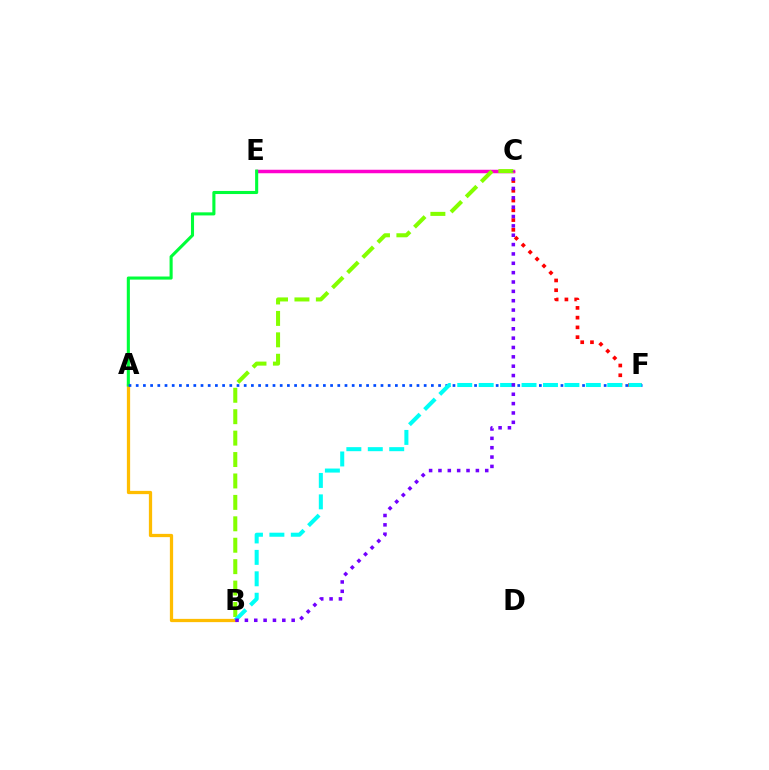{('A', 'B'): [{'color': '#ffbd00', 'line_style': 'solid', 'thickness': 2.35}], ('C', 'F'): [{'color': '#ff0000', 'line_style': 'dotted', 'thickness': 2.65}], ('C', 'E'): [{'color': '#ff00cf', 'line_style': 'solid', 'thickness': 2.52}], ('A', 'E'): [{'color': '#00ff39', 'line_style': 'solid', 'thickness': 2.22}], ('B', 'C'): [{'color': '#84ff00', 'line_style': 'dashed', 'thickness': 2.91}, {'color': '#7200ff', 'line_style': 'dotted', 'thickness': 2.54}], ('A', 'F'): [{'color': '#004bff', 'line_style': 'dotted', 'thickness': 1.96}], ('B', 'F'): [{'color': '#00fff6', 'line_style': 'dashed', 'thickness': 2.91}]}